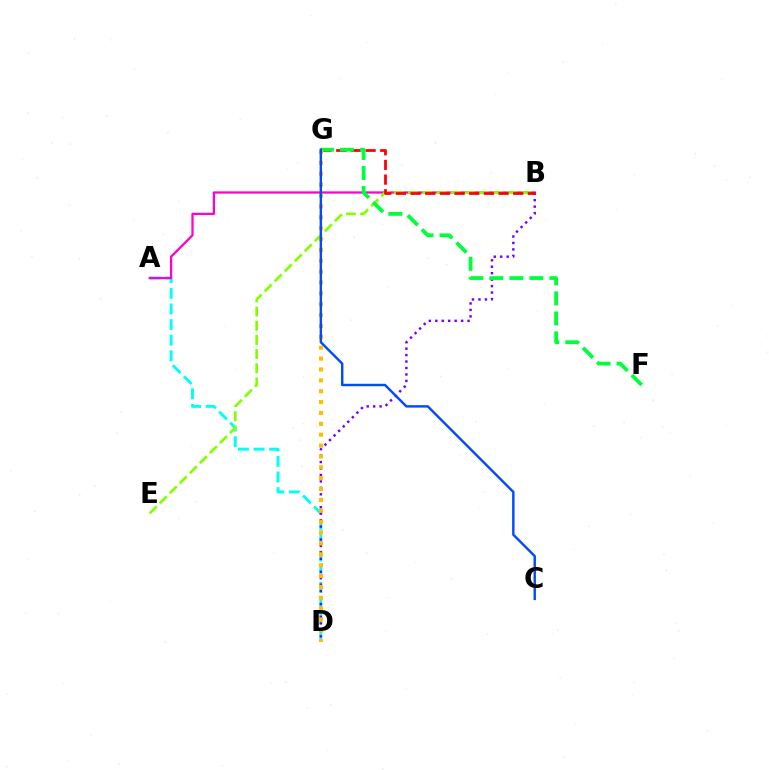{('A', 'D'): [{'color': '#00fff6', 'line_style': 'dashed', 'thickness': 2.12}], ('A', 'B'): [{'color': '#ff00cf', 'line_style': 'solid', 'thickness': 1.64}], ('B', 'D'): [{'color': '#7200ff', 'line_style': 'dotted', 'thickness': 1.75}], ('B', 'E'): [{'color': '#84ff00', 'line_style': 'dashed', 'thickness': 1.93}], ('B', 'G'): [{'color': '#ff0000', 'line_style': 'dashed', 'thickness': 1.99}], ('F', 'G'): [{'color': '#00ff39', 'line_style': 'dashed', 'thickness': 2.72}], ('D', 'G'): [{'color': '#ffbd00', 'line_style': 'dotted', 'thickness': 2.95}], ('C', 'G'): [{'color': '#004bff', 'line_style': 'solid', 'thickness': 1.75}]}